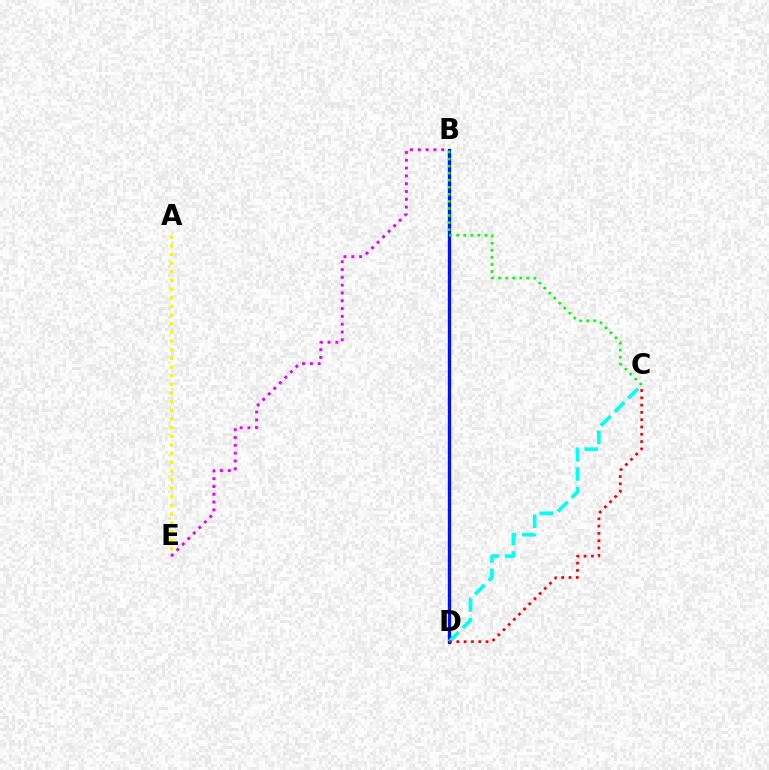{('B', 'D'): [{'color': '#0010ff', 'line_style': 'solid', 'thickness': 2.37}], ('A', 'E'): [{'color': '#fcf500', 'line_style': 'dotted', 'thickness': 2.35}], ('C', 'D'): [{'color': '#00fff6', 'line_style': 'dashed', 'thickness': 2.63}, {'color': '#ff0000', 'line_style': 'dotted', 'thickness': 1.98}], ('B', 'E'): [{'color': '#ee00ff', 'line_style': 'dotted', 'thickness': 2.12}], ('B', 'C'): [{'color': '#08ff00', 'line_style': 'dotted', 'thickness': 1.92}]}